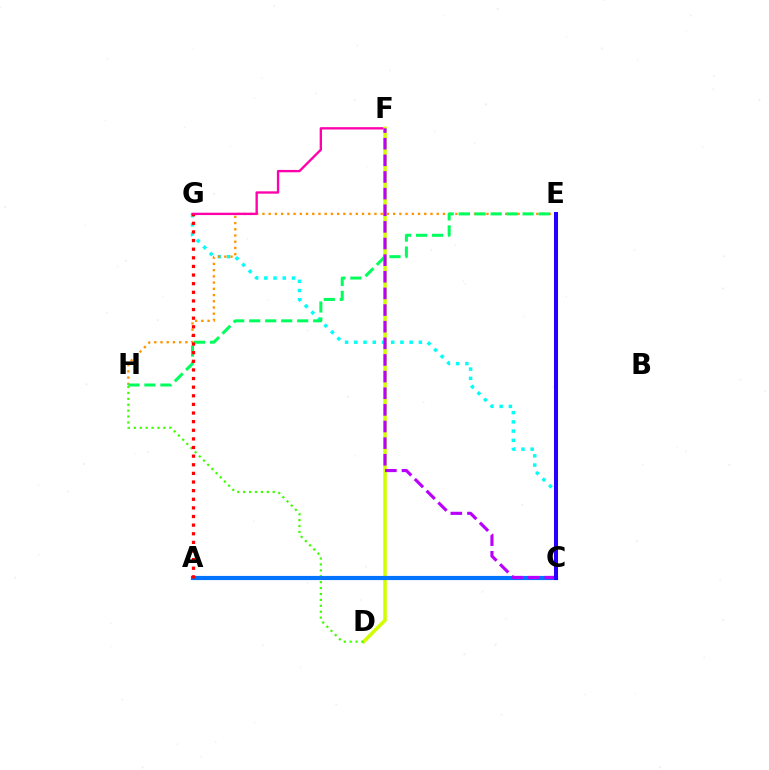{('C', 'G'): [{'color': '#00fff6', 'line_style': 'dotted', 'thickness': 2.51}], ('E', 'H'): [{'color': '#ff9400', 'line_style': 'dotted', 'thickness': 1.69}, {'color': '#00ff5c', 'line_style': 'dashed', 'thickness': 2.17}], ('F', 'G'): [{'color': '#ff00ac', 'line_style': 'solid', 'thickness': 1.69}], ('D', 'F'): [{'color': '#d1ff00', 'line_style': 'solid', 'thickness': 2.53}], ('D', 'H'): [{'color': '#3dff00', 'line_style': 'dotted', 'thickness': 1.61}], ('A', 'C'): [{'color': '#0074ff', 'line_style': 'solid', 'thickness': 3.0}], ('A', 'G'): [{'color': '#ff0000', 'line_style': 'dotted', 'thickness': 2.34}], ('C', 'F'): [{'color': '#b900ff', 'line_style': 'dashed', 'thickness': 2.26}], ('C', 'E'): [{'color': '#2500ff', 'line_style': 'solid', 'thickness': 2.9}]}